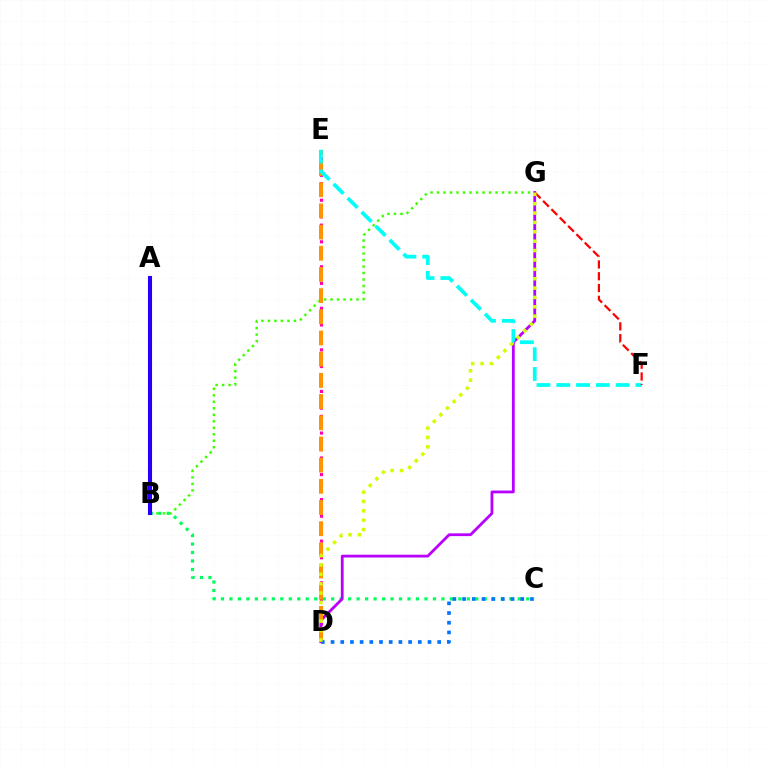{('B', 'G'): [{'color': '#3dff00', 'line_style': 'dotted', 'thickness': 1.77}], ('D', 'E'): [{'color': '#ff00ac', 'line_style': 'dotted', 'thickness': 2.26}, {'color': '#ff9400', 'line_style': 'dashed', 'thickness': 2.88}], ('B', 'C'): [{'color': '#00ff5c', 'line_style': 'dotted', 'thickness': 2.3}], ('D', 'G'): [{'color': '#b900ff', 'line_style': 'solid', 'thickness': 2.02}, {'color': '#d1ff00', 'line_style': 'dotted', 'thickness': 2.55}], ('E', 'F'): [{'color': '#00fff6', 'line_style': 'dashed', 'thickness': 2.69}], ('C', 'D'): [{'color': '#0074ff', 'line_style': 'dotted', 'thickness': 2.63}], ('F', 'G'): [{'color': '#ff0000', 'line_style': 'dashed', 'thickness': 1.6}], ('A', 'B'): [{'color': '#2500ff', 'line_style': 'solid', 'thickness': 2.94}]}